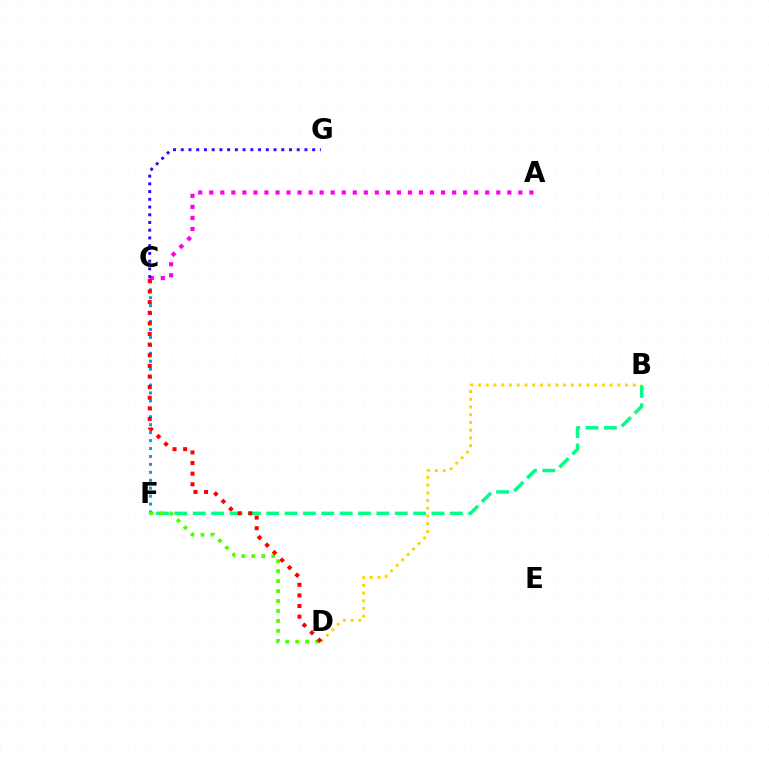{('A', 'C'): [{'color': '#ff00ed', 'line_style': 'dotted', 'thickness': 3.0}], ('C', 'F'): [{'color': '#009eff', 'line_style': 'dotted', 'thickness': 2.16}], ('B', 'F'): [{'color': '#00ff86', 'line_style': 'dashed', 'thickness': 2.5}], ('B', 'D'): [{'color': '#ffd500', 'line_style': 'dotted', 'thickness': 2.1}], ('C', 'G'): [{'color': '#3700ff', 'line_style': 'dotted', 'thickness': 2.1}], ('D', 'F'): [{'color': '#4fff00', 'line_style': 'dotted', 'thickness': 2.7}], ('C', 'D'): [{'color': '#ff0000', 'line_style': 'dotted', 'thickness': 2.88}]}